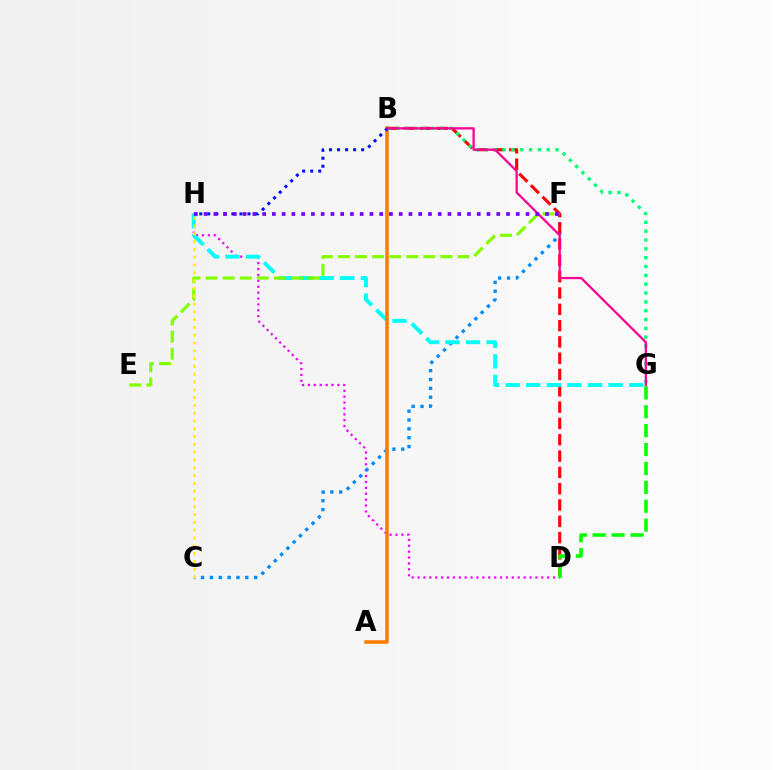{('D', 'H'): [{'color': '#ee00ff', 'line_style': 'dotted', 'thickness': 1.6}], ('C', 'F'): [{'color': '#008cff', 'line_style': 'dotted', 'thickness': 2.41}], ('B', 'D'): [{'color': '#ff0000', 'line_style': 'dashed', 'thickness': 2.22}], ('G', 'H'): [{'color': '#00fff6', 'line_style': 'dashed', 'thickness': 2.8}], ('B', 'G'): [{'color': '#00ff74', 'line_style': 'dotted', 'thickness': 2.4}, {'color': '#ff0094', 'line_style': 'solid', 'thickness': 1.63}], ('A', 'B'): [{'color': '#ff7c00', 'line_style': 'solid', 'thickness': 2.54}], ('E', 'F'): [{'color': '#84ff00', 'line_style': 'dashed', 'thickness': 2.32}], ('C', 'H'): [{'color': '#fcf500', 'line_style': 'dotted', 'thickness': 2.12}], ('D', 'G'): [{'color': '#08ff00', 'line_style': 'dashed', 'thickness': 2.57}], ('B', 'H'): [{'color': '#0010ff', 'line_style': 'dotted', 'thickness': 2.18}], ('F', 'H'): [{'color': '#7200ff', 'line_style': 'dotted', 'thickness': 2.65}]}